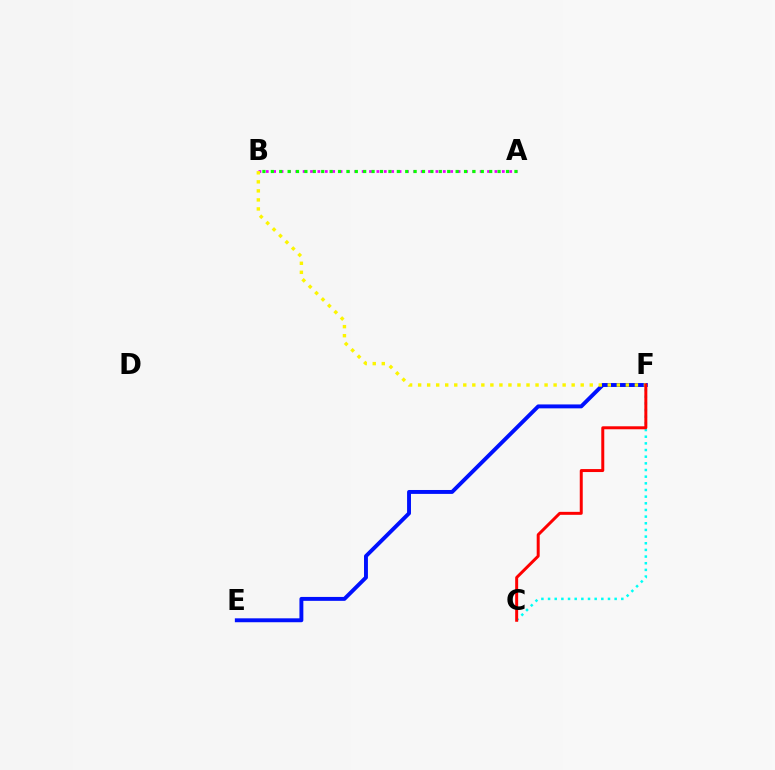{('A', 'B'): [{'color': '#ee00ff', 'line_style': 'dotted', 'thickness': 2.0}, {'color': '#08ff00', 'line_style': 'dotted', 'thickness': 2.28}], ('C', 'F'): [{'color': '#00fff6', 'line_style': 'dotted', 'thickness': 1.81}, {'color': '#ff0000', 'line_style': 'solid', 'thickness': 2.14}], ('E', 'F'): [{'color': '#0010ff', 'line_style': 'solid', 'thickness': 2.81}], ('B', 'F'): [{'color': '#fcf500', 'line_style': 'dotted', 'thickness': 2.45}]}